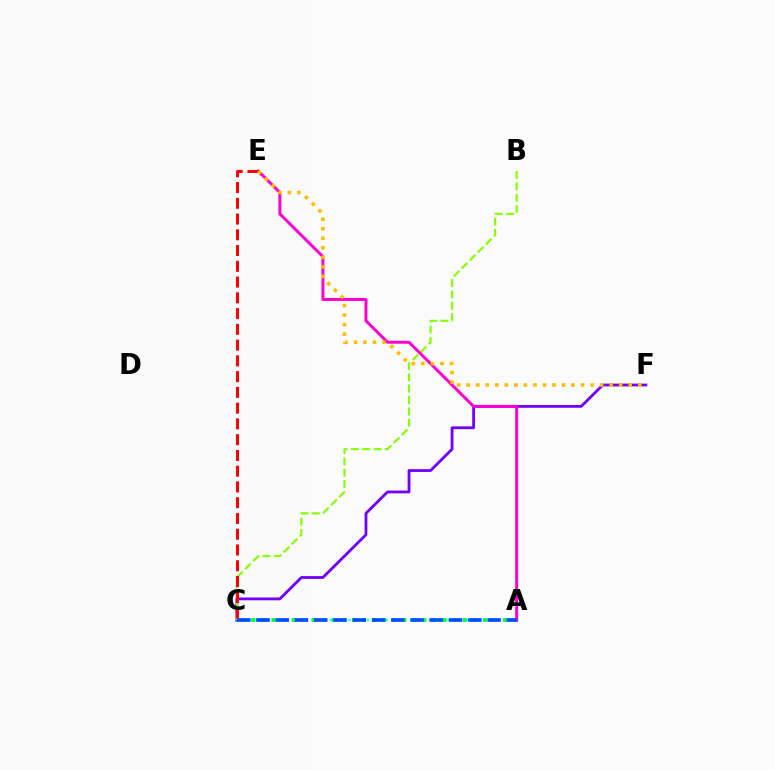{('C', 'F'): [{'color': '#7200ff', 'line_style': 'solid', 'thickness': 2.01}], ('B', 'C'): [{'color': '#84ff00', 'line_style': 'dashed', 'thickness': 1.54}], ('A', 'C'): [{'color': '#00fff6', 'line_style': 'dotted', 'thickness': 1.68}, {'color': '#00ff39', 'line_style': 'dotted', 'thickness': 2.74}, {'color': '#004bff', 'line_style': 'dashed', 'thickness': 2.62}], ('A', 'E'): [{'color': '#ff00cf', 'line_style': 'solid', 'thickness': 2.13}], ('C', 'E'): [{'color': '#ff0000', 'line_style': 'dashed', 'thickness': 2.14}], ('E', 'F'): [{'color': '#ffbd00', 'line_style': 'dotted', 'thickness': 2.59}]}